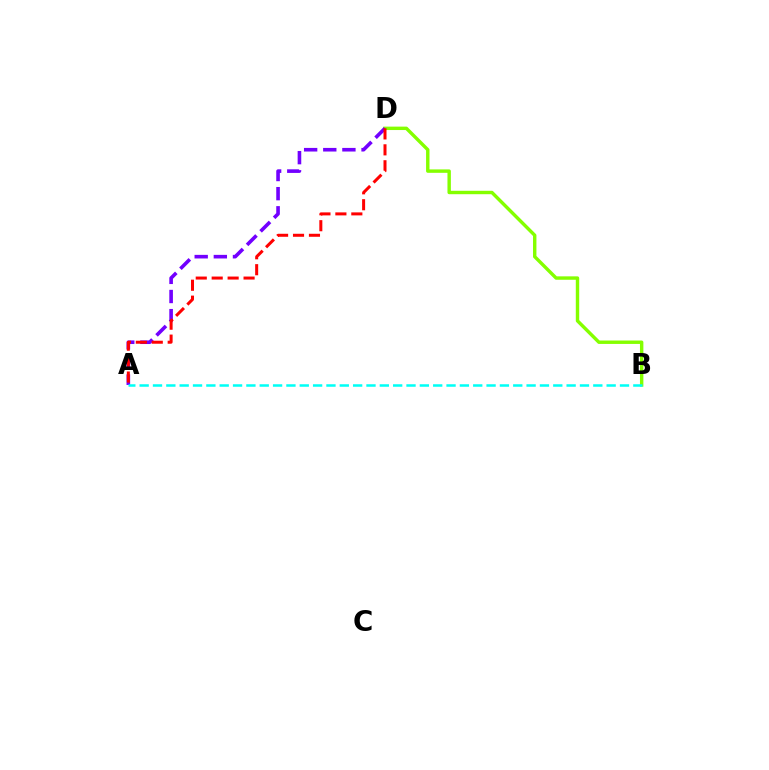{('B', 'D'): [{'color': '#84ff00', 'line_style': 'solid', 'thickness': 2.46}], ('A', 'D'): [{'color': '#7200ff', 'line_style': 'dashed', 'thickness': 2.6}, {'color': '#ff0000', 'line_style': 'dashed', 'thickness': 2.17}], ('A', 'B'): [{'color': '#00fff6', 'line_style': 'dashed', 'thickness': 1.81}]}